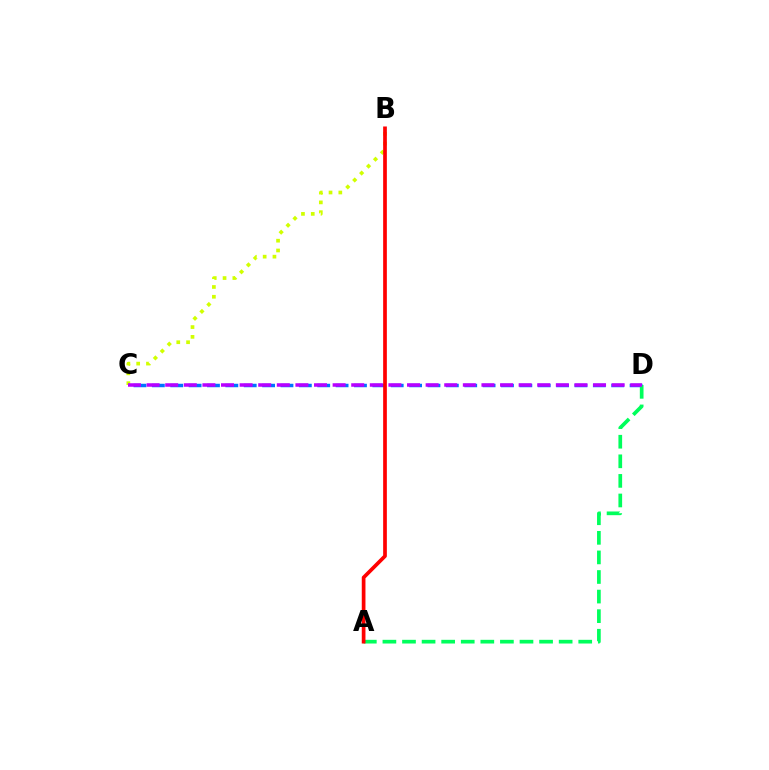{('C', 'D'): [{'color': '#0074ff', 'line_style': 'dashed', 'thickness': 2.5}, {'color': '#b900ff', 'line_style': 'dashed', 'thickness': 2.53}], ('A', 'D'): [{'color': '#00ff5c', 'line_style': 'dashed', 'thickness': 2.66}], ('B', 'C'): [{'color': '#d1ff00', 'line_style': 'dotted', 'thickness': 2.66}], ('A', 'B'): [{'color': '#ff0000', 'line_style': 'solid', 'thickness': 2.66}]}